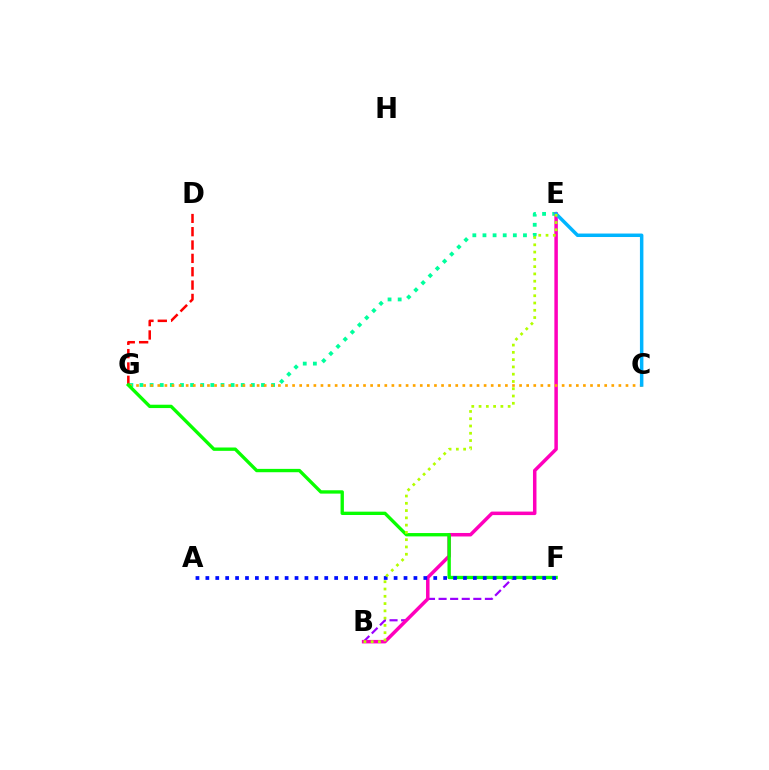{('E', 'G'): [{'color': '#00ff9d', 'line_style': 'dotted', 'thickness': 2.75}], ('B', 'F'): [{'color': '#9b00ff', 'line_style': 'dashed', 'thickness': 1.57}], ('B', 'E'): [{'color': '#ff00bd', 'line_style': 'solid', 'thickness': 2.52}, {'color': '#b3ff00', 'line_style': 'dotted', 'thickness': 1.98}], ('C', 'G'): [{'color': '#ffa500', 'line_style': 'dotted', 'thickness': 1.93}], ('D', 'G'): [{'color': '#ff0000', 'line_style': 'dashed', 'thickness': 1.81}], ('C', 'E'): [{'color': '#00b5ff', 'line_style': 'solid', 'thickness': 2.5}], ('F', 'G'): [{'color': '#08ff00', 'line_style': 'solid', 'thickness': 2.41}], ('A', 'F'): [{'color': '#0010ff', 'line_style': 'dotted', 'thickness': 2.69}]}